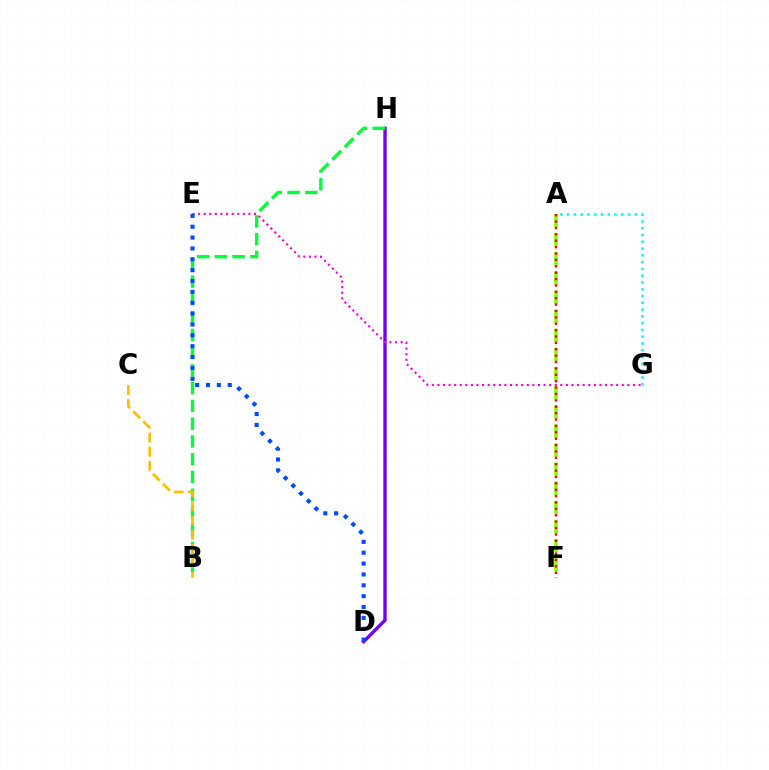{('D', 'H'): [{'color': '#7200ff', 'line_style': 'solid', 'thickness': 2.42}], ('B', 'H'): [{'color': '#00ff39', 'line_style': 'dashed', 'thickness': 2.41}], ('A', 'F'): [{'color': '#84ff00', 'line_style': 'dashed', 'thickness': 2.6}, {'color': '#ff0000', 'line_style': 'dotted', 'thickness': 1.73}], ('B', 'C'): [{'color': '#ffbd00', 'line_style': 'dashed', 'thickness': 1.92}], ('E', 'G'): [{'color': '#ff00cf', 'line_style': 'dotted', 'thickness': 1.52}], ('D', 'E'): [{'color': '#004bff', 'line_style': 'dotted', 'thickness': 2.95}], ('A', 'G'): [{'color': '#00fff6', 'line_style': 'dotted', 'thickness': 1.84}]}